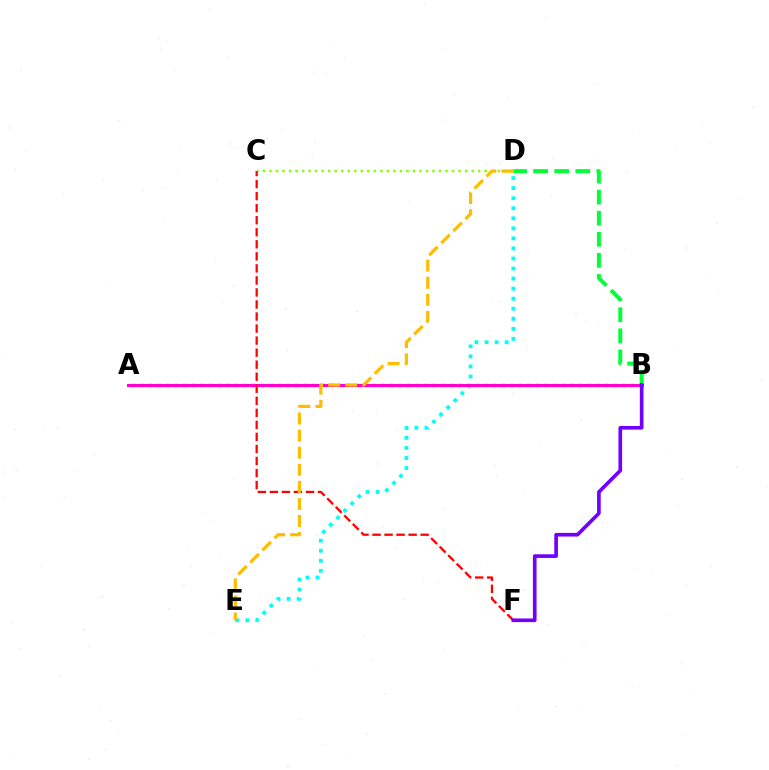{('A', 'B'): [{'color': '#004bff', 'line_style': 'dotted', 'thickness': 2.34}, {'color': '#ff00cf', 'line_style': 'solid', 'thickness': 2.2}], ('D', 'E'): [{'color': '#00fff6', 'line_style': 'dotted', 'thickness': 2.73}, {'color': '#ffbd00', 'line_style': 'dashed', 'thickness': 2.32}], ('C', 'D'): [{'color': '#84ff00', 'line_style': 'dotted', 'thickness': 1.77}], ('B', 'D'): [{'color': '#00ff39', 'line_style': 'dashed', 'thickness': 2.86}], ('C', 'F'): [{'color': '#ff0000', 'line_style': 'dashed', 'thickness': 1.64}], ('B', 'F'): [{'color': '#7200ff', 'line_style': 'solid', 'thickness': 2.63}]}